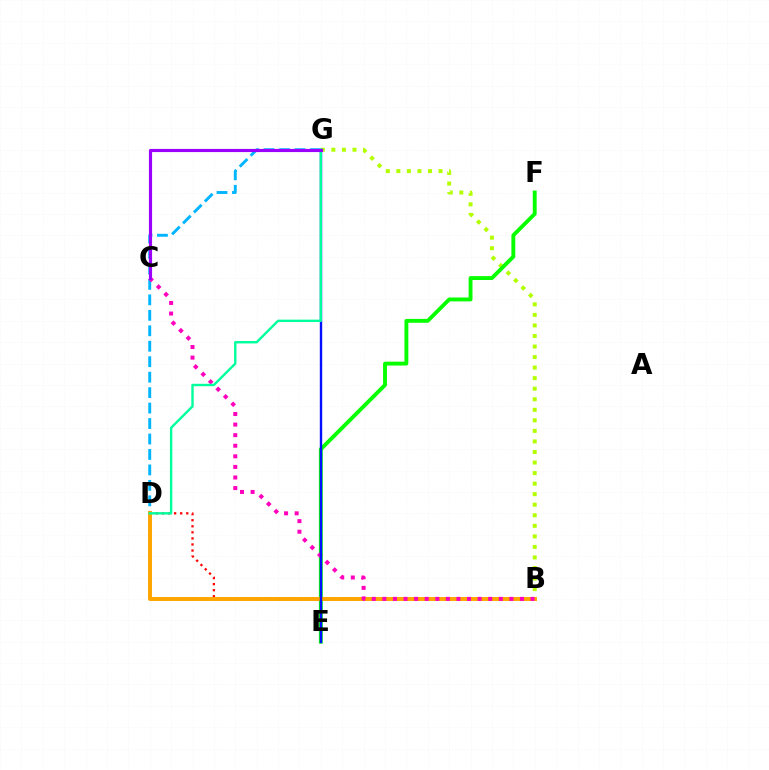{('B', 'D'): [{'color': '#ff0000', 'line_style': 'dotted', 'thickness': 1.65}, {'color': '#ffa500', 'line_style': 'solid', 'thickness': 2.85}], ('D', 'G'): [{'color': '#00b5ff', 'line_style': 'dashed', 'thickness': 2.1}, {'color': '#00ff9d', 'line_style': 'solid', 'thickness': 1.73}], ('B', 'G'): [{'color': '#b3ff00', 'line_style': 'dotted', 'thickness': 2.87}], ('E', 'F'): [{'color': '#08ff00', 'line_style': 'solid', 'thickness': 2.79}], ('B', 'C'): [{'color': '#ff00bd', 'line_style': 'dotted', 'thickness': 2.88}], ('E', 'G'): [{'color': '#0010ff', 'line_style': 'solid', 'thickness': 1.71}], ('C', 'G'): [{'color': '#9b00ff', 'line_style': 'solid', 'thickness': 2.27}]}